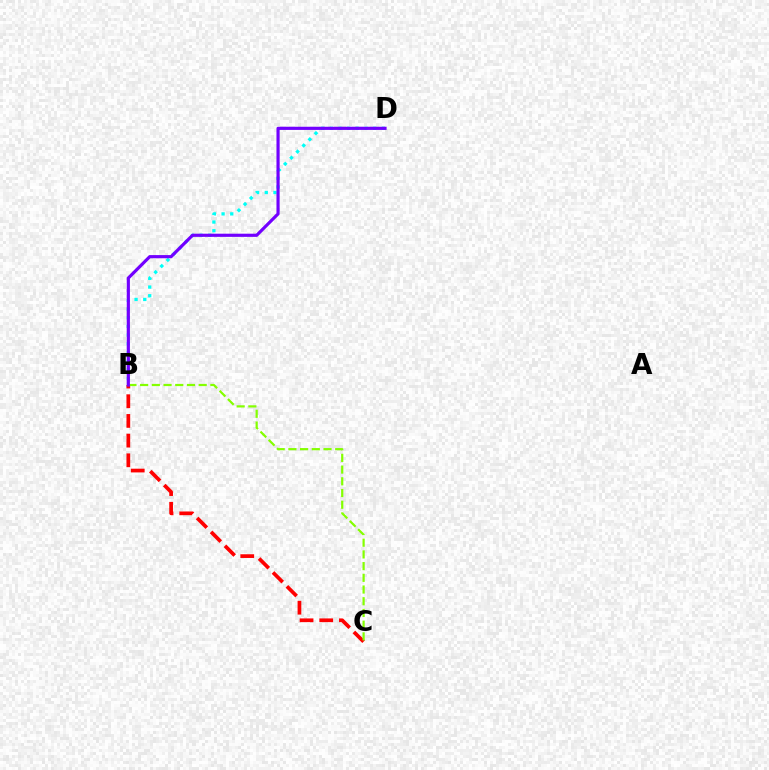{('B', 'C'): [{'color': '#ff0000', 'line_style': 'dashed', 'thickness': 2.67}, {'color': '#84ff00', 'line_style': 'dashed', 'thickness': 1.59}], ('B', 'D'): [{'color': '#00fff6', 'line_style': 'dotted', 'thickness': 2.36}, {'color': '#7200ff', 'line_style': 'solid', 'thickness': 2.28}]}